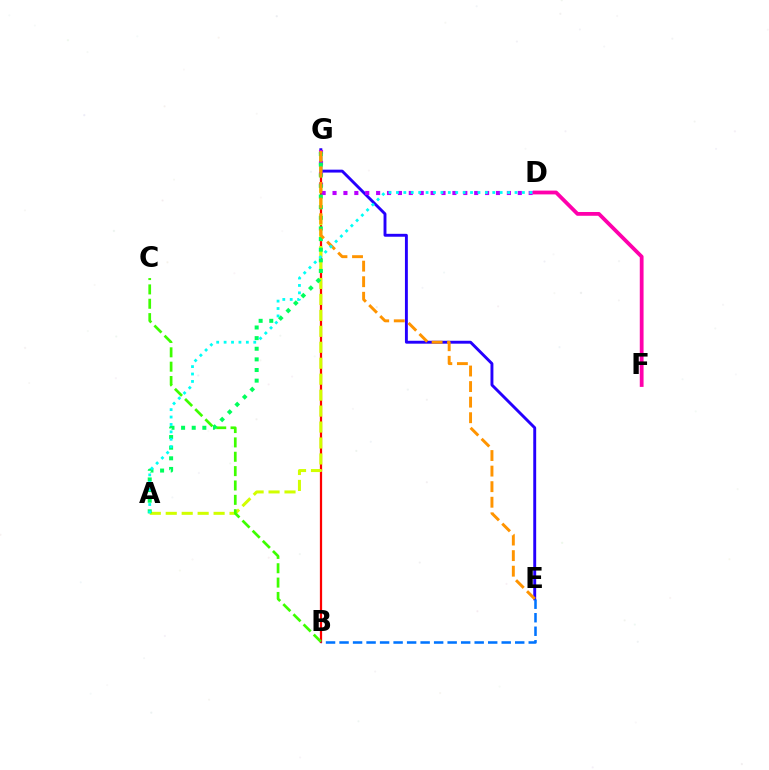{('B', 'G'): [{'color': '#ff0000', 'line_style': 'solid', 'thickness': 1.61}], ('E', 'G'): [{'color': '#2500ff', 'line_style': 'solid', 'thickness': 2.09}, {'color': '#ff9400', 'line_style': 'dashed', 'thickness': 2.11}], ('A', 'G'): [{'color': '#d1ff00', 'line_style': 'dashed', 'thickness': 2.17}, {'color': '#00ff5c', 'line_style': 'dotted', 'thickness': 2.89}], ('B', 'C'): [{'color': '#3dff00', 'line_style': 'dashed', 'thickness': 1.95}], ('D', 'G'): [{'color': '#b900ff', 'line_style': 'dotted', 'thickness': 2.96}], ('D', 'F'): [{'color': '#ff00ac', 'line_style': 'solid', 'thickness': 2.73}], ('A', 'D'): [{'color': '#00fff6', 'line_style': 'dotted', 'thickness': 2.01}], ('B', 'E'): [{'color': '#0074ff', 'line_style': 'dashed', 'thickness': 1.84}]}